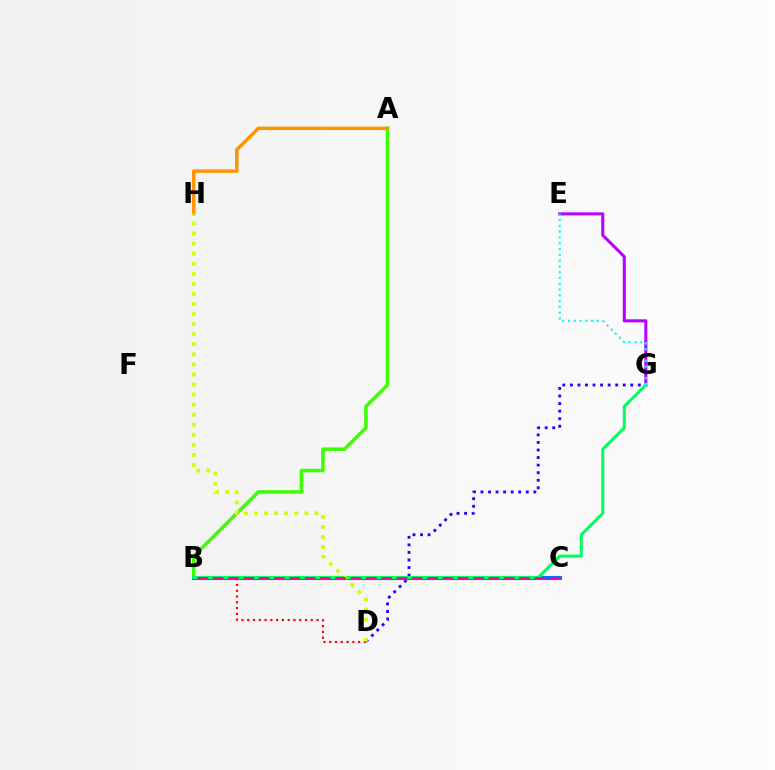{('A', 'B'): [{'color': '#3dff00', 'line_style': 'solid', 'thickness': 2.53}], ('E', 'G'): [{'color': '#b900ff', 'line_style': 'solid', 'thickness': 2.21}, {'color': '#00fff6', 'line_style': 'dotted', 'thickness': 1.57}], ('D', 'G'): [{'color': '#2500ff', 'line_style': 'dotted', 'thickness': 2.05}], ('A', 'H'): [{'color': '#ff9400', 'line_style': 'solid', 'thickness': 2.5}], ('B', 'D'): [{'color': '#ff0000', 'line_style': 'dotted', 'thickness': 1.57}], ('B', 'C'): [{'color': '#0074ff', 'line_style': 'solid', 'thickness': 2.95}, {'color': '#ff00ac', 'line_style': 'dashed', 'thickness': 2.08}], ('B', 'G'): [{'color': '#00ff5c', 'line_style': 'solid', 'thickness': 2.17}], ('D', 'H'): [{'color': '#d1ff00', 'line_style': 'dotted', 'thickness': 2.73}]}